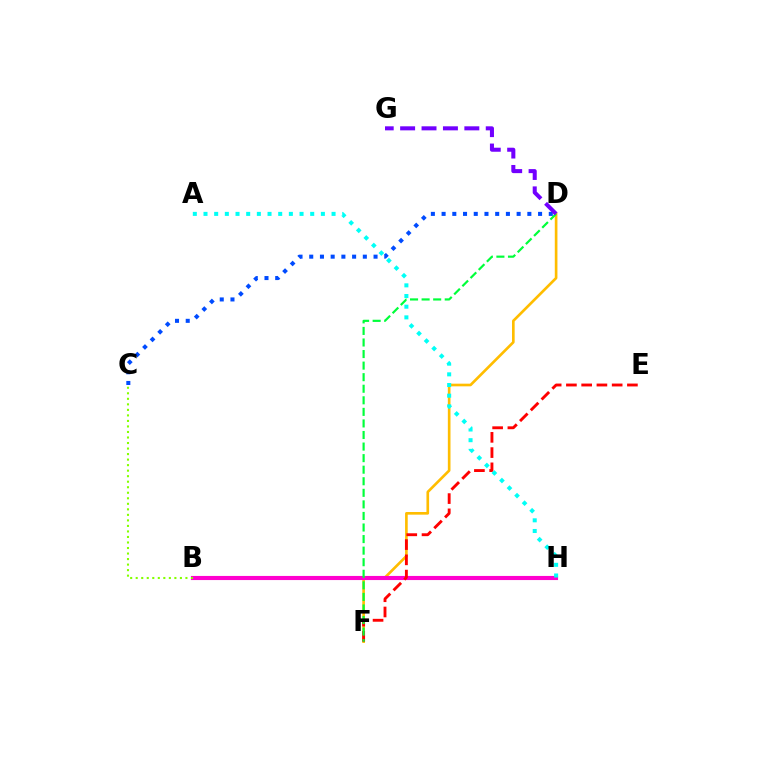{('D', 'F'): [{'color': '#ffbd00', 'line_style': 'solid', 'thickness': 1.91}, {'color': '#00ff39', 'line_style': 'dashed', 'thickness': 1.57}], ('B', 'H'): [{'color': '#ff00cf', 'line_style': 'solid', 'thickness': 2.96}], ('B', 'C'): [{'color': '#84ff00', 'line_style': 'dotted', 'thickness': 1.5}], ('E', 'F'): [{'color': '#ff0000', 'line_style': 'dashed', 'thickness': 2.07}], ('C', 'D'): [{'color': '#004bff', 'line_style': 'dotted', 'thickness': 2.91}], ('A', 'H'): [{'color': '#00fff6', 'line_style': 'dotted', 'thickness': 2.9}], ('D', 'G'): [{'color': '#7200ff', 'line_style': 'dashed', 'thickness': 2.91}]}